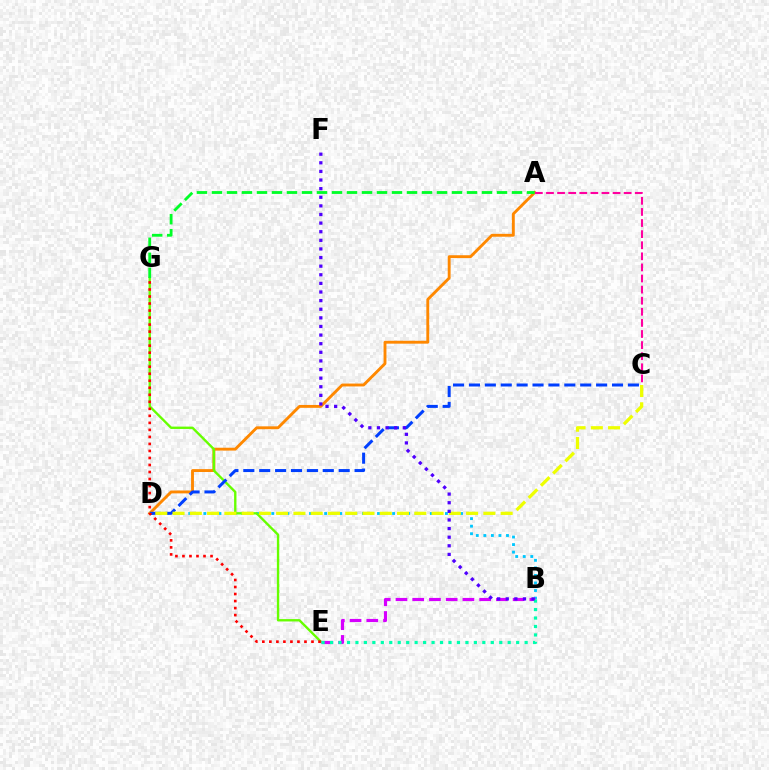{('A', 'D'): [{'color': '#ff8800', 'line_style': 'solid', 'thickness': 2.07}], ('B', 'D'): [{'color': '#00c7ff', 'line_style': 'dotted', 'thickness': 2.05}], ('E', 'G'): [{'color': '#66ff00', 'line_style': 'solid', 'thickness': 1.7}, {'color': '#ff0000', 'line_style': 'dotted', 'thickness': 1.91}], ('A', 'C'): [{'color': '#ff00a0', 'line_style': 'dashed', 'thickness': 1.51}], ('C', 'D'): [{'color': '#003fff', 'line_style': 'dashed', 'thickness': 2.16}, {'color': '#eeff00', 'line_style': 'dashed', 'thickness': 2.35}], ('A', 'G'): [{'color': '#00ff27', 'line_style': 'dashed', 'thickness': 2.04}], ('B', 'E'): [{'color': '#d600ff', 'line_style': 'dashed', 'thickness': 2.27}, {'color': '#00ffaf', 'line_style': 'dotted', 'thickness': 2.3}], ('B', 'F'): [{'color': '#4f00ff', 'line_style': 'dotted', 'thickness': 2.34}]}